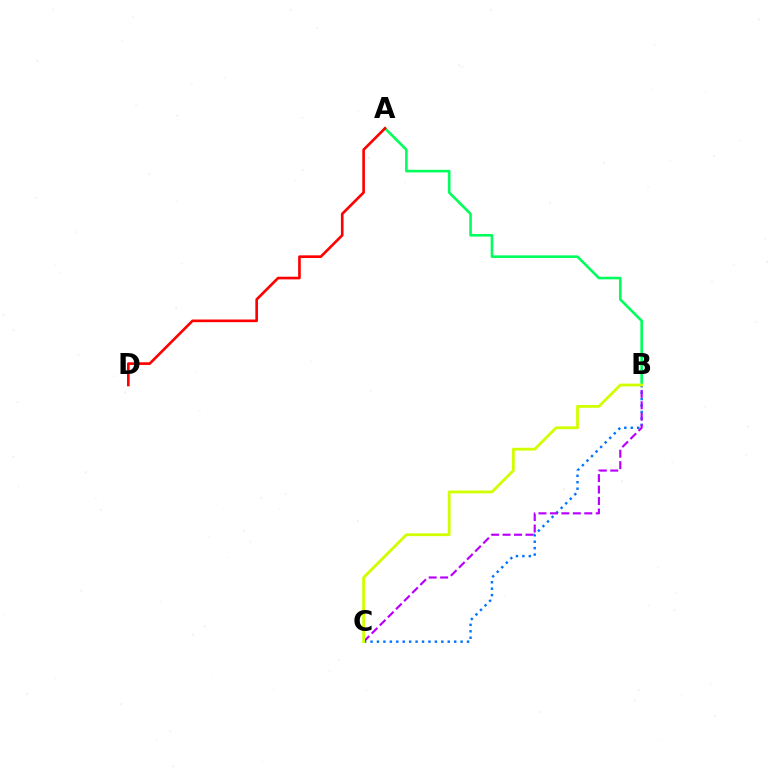{('B', 'C'): [{'color': '#0074ff', 'line_style': 'dotted', 'thickness': 1.75}, {'color': '#b900ff', 'line_style': 'dashed', 'thickness': 1.56}, {'color': '#d1ff00', 'line_style': 'solid', 'thickness': 2.02}], ('A', 'B'): [{'color': '#00ff5c', 'line_style': 'solid', 'thickness': 1.88}], ('A', 'D'): [{'color': '#ff0000', 'line_style': 'solid', 'thickness': 1.91}]}